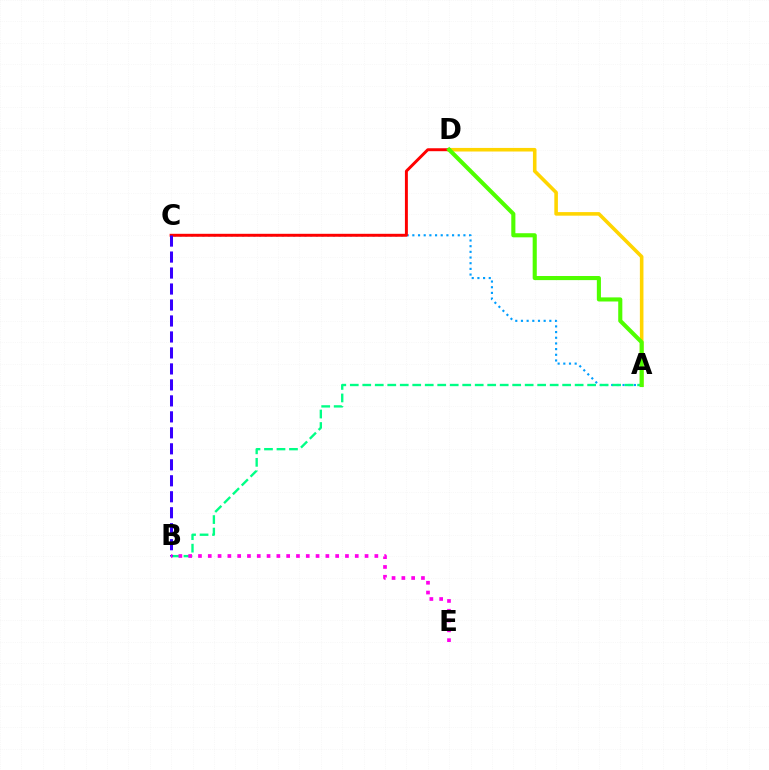{('A', 'D'): [{'color': '#ffd500', 'line_style': 'solid', 'thickness': 2.58}, {'color': '#4fff00', 'line_style': 'solid', 'thickness': 2.96}], ('A', 'C'): [{'color': '#009eff', 'line_style': 'dotted', 'thickness': 1.54}], ('A', 'B'): [{'color': '#00ff86', 'line_style': 'dashed', 'thickness': 1.7}], ('C', 'D'): [{'color': '#ff0000', 'line_style': 'solid', 'thickness': 2.12}], ('B', 'C'): [{'color': '#3700ff', 'line_style': 'dashed', 'thickness': 2.17}], ('B', 'E'): [{'color': '#ff00ed', 'line_style': 'dotted', 'thickness': 2.66}]}